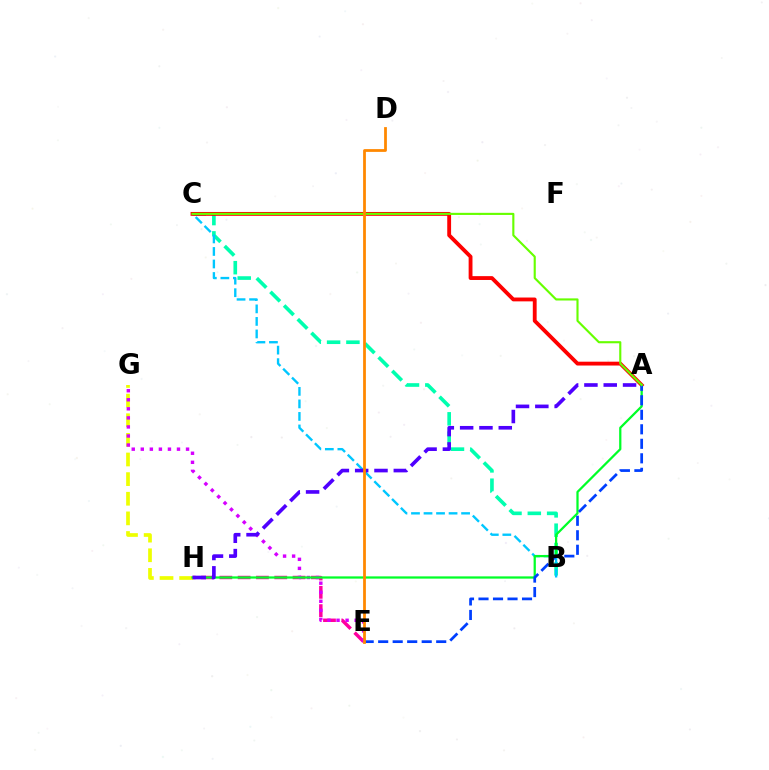{('B', 'C'): [{'color': '#00ffaf', 'line_style': 'dashed', 'thickness': 2.63}, {'color': '#00c7ff', 'line_style': 'dashed', 'thickness': 1.7}], ('E', 'H'): [{'color': '#ff00a0', 'line_style': 'dashed', 'thickness': 2.49}], ('G', 'H'): [{'color': '#eeff00', 'line_style': 'dashed', 'thickness': 2.67}], ('E', 'G'): [{'color': '#d600ff', 'line_style': 'dotted', 'thickness': 2.46}], ('A', 'C'): [{'color': '#ff0000', 'line_style': 'solid', 'thickness': 2.77}, {'color': '#66ff00', 'line_style': 'solid', 'thickness': 1.53}], ('A', 'H'): [{'color': '#00ff27', 'line_style': 'solid', 'thickness': 1.62}, {'color': '#4f00ff', 'line_style': 'dashed', 'thickness': 2.62}], ('A', 'E'): [{'color': '#003fff', 'line_style': 'dashed', 'thickness': 1.97}], ('D', 'E'): [{'color': '#ff8800', 'line_style': 'solid', 'thickness': 2.0}]}